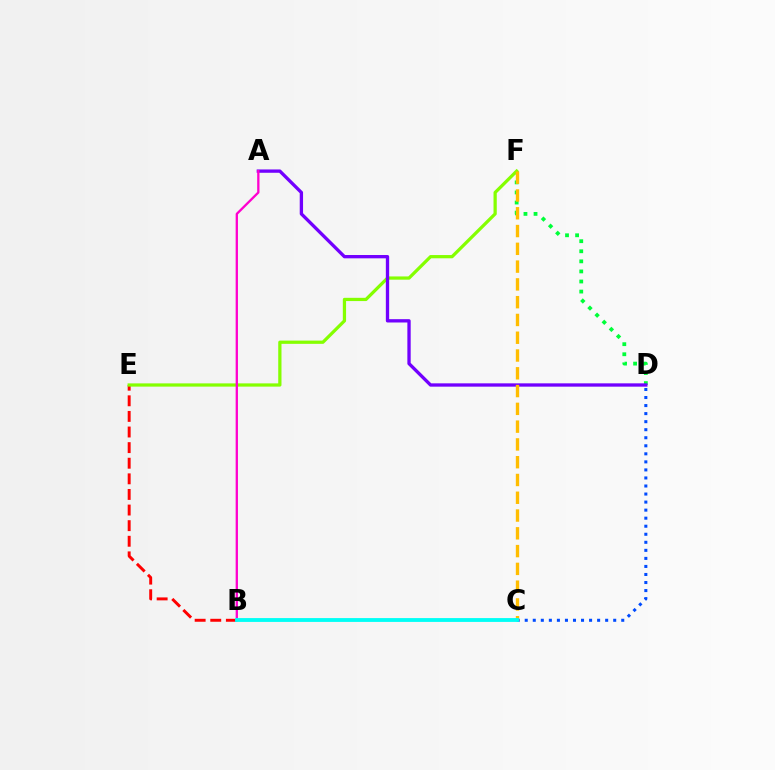{('D', 'F'): [{'color': '#00ff39', 'line_style': 'dotted', 'thickness': 2.74}], ('B', 'E'): [{'color': '#ff0000', 'line_style': 'dashed', 'thickness': 2.12}], ('E', 'F'): [{'color': '#84ff00', 'line_style': 'solid', 'thickness': 2.33}], ('C', 'D'): [{'color': '#004bff', 'line_style': 'dotted', 'thickness': 2.19}], ('A', 'D'): [{'color': '#7200ff', 'line_style': 'solid', 'thickness': 2.39}], ('C', 'F'): [{'color': '#ffbd00', 'line_style': 'dashed', 'thickness': 2.42}], ('A', 'B'): [{'color': '#ff00cf', 'line_style': 'solid', 'thickness': 1.66}], ('B', 'C'): [{'color': '#00fff6', 'line_style': 'solid', 'thickness': 2.76}]}